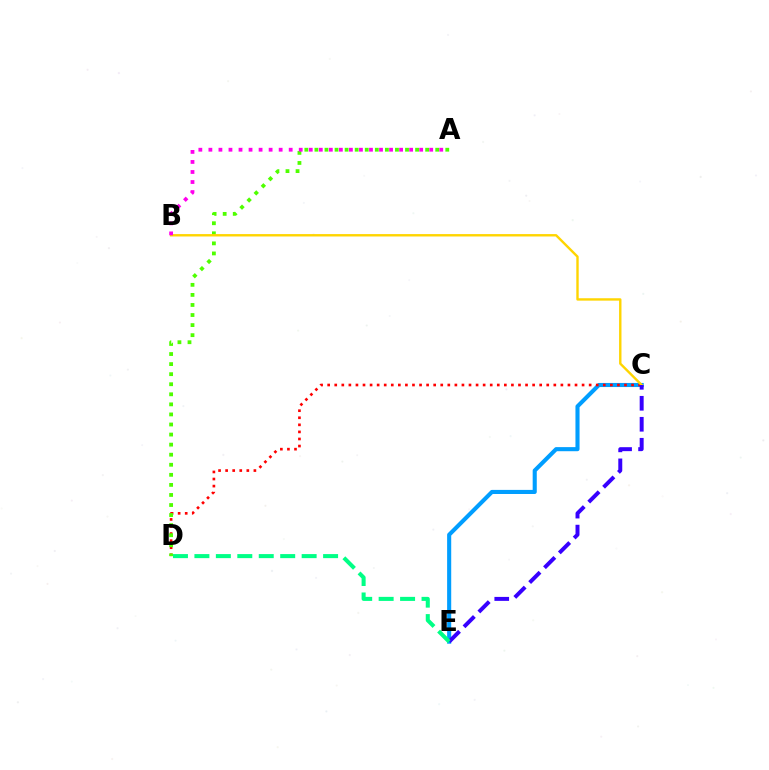{('C', 'E'): [{'color': '#009eff', 'line_style': 'solid', 'thickness': 2.95}, {'color': '#3700ff', 'line_style': 'dashed', 'thickness': 2.85}], ('C', 'D'): [{'color': '#ff0000', 'line_style': 'dotted', 'thickness': 1.92}], ('A', 'D'): [{'color': '#4fff00', 'line_style': 'dotted', 'thickness': 2.73}], ('B', 'C'): [{'color': '#ffd500', 'line_style': 'solid', 'thickness': 1.72}], ('A', 'B'): [{'color': '#ff00ed', 'line_style': 'dotted', 'thickness': 2.73}], ('D', 'E'): [{'color': '#00ff86', 'line_style': 'dashed', 'thickness': 2.91}]}